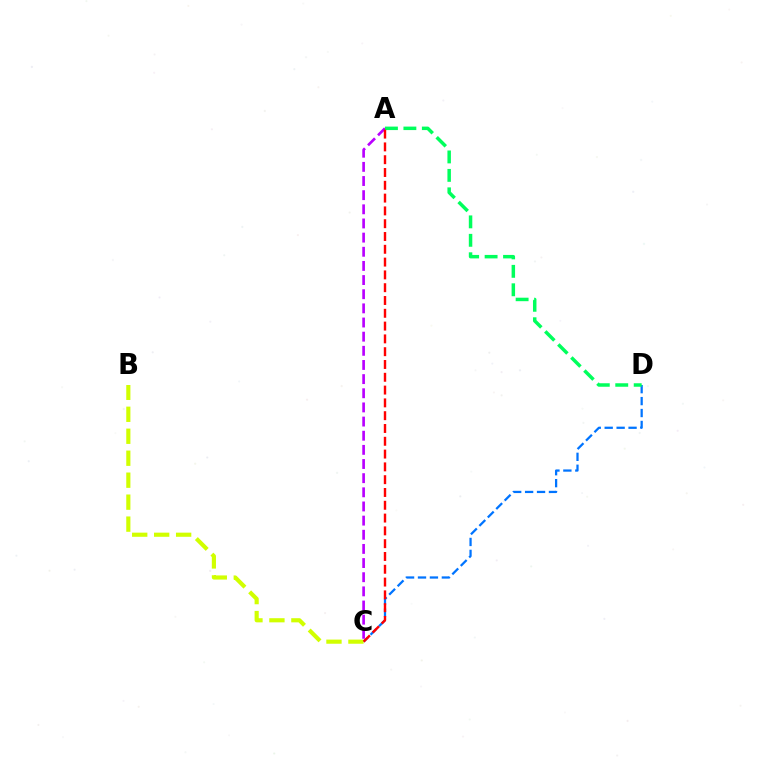{('C', 'D'): [{'color': '#0074ff', 'line_style': 'dashed', 'thickness': 1.62}], ('A', 'C'): [{'color': '#b900ff', 'line_style': 'dashed', 'thickness': 1.92}, {'color': '#ff0000', 'line_style': 'dashed', 'thickness': 1.74}], ('A', 'D'): [{'color': '#00ff5c', 'line_style': 'dashed', 'thickness': 2.51}], ('B', 'C'): [{'color': '#d1ff00', 'line_style': 'dashed', 'thickness': 2.98}]}